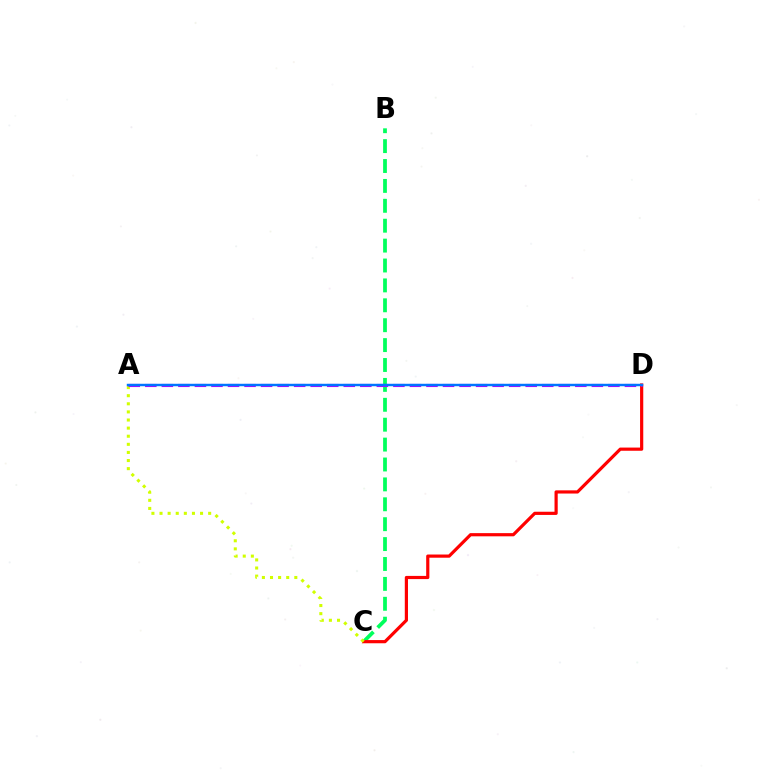{('B', 'C'): [{'color': '#00ff5c', 'line_style': 'dashed', 'thickness': 2.7}], ('C', 'D'): [{'color': '#ff0000', 'line_style': 'solid', 'thickness': 2.3}], ('A', 'C'): [{'color': '#d1ff00', 'line_style': 'dotted', 'thickness': 2.2}], ('A', 'D'): [{'color': '#b900ff', 'line_style': 'dashed', 'thickness': 2.25}, {'color': '#0074ff', 'line_style': 'solid', 'thickness': 1.76}]}